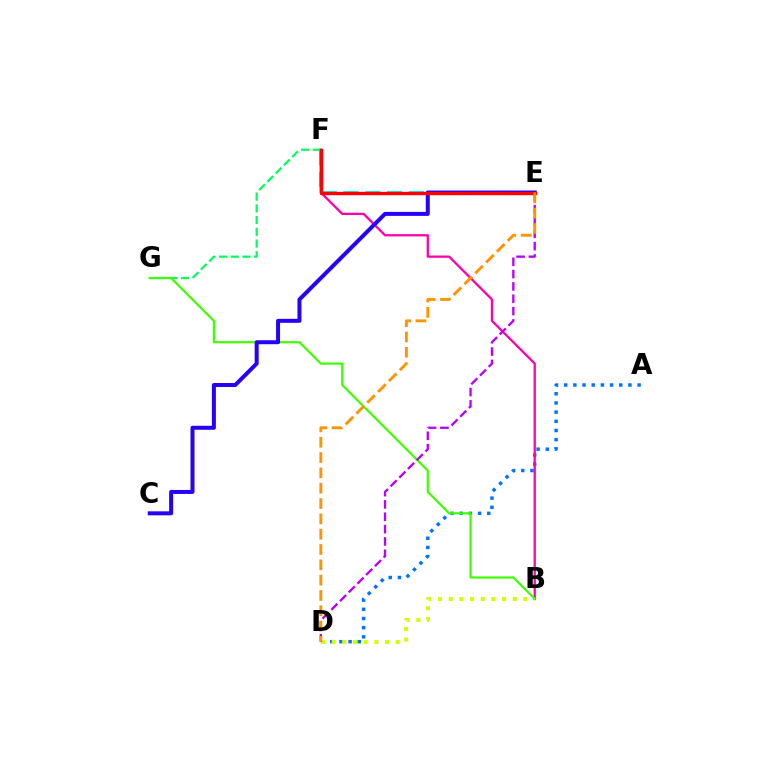{('E', 'F'): [{'color': '#00fff6', 'line_style': 'dashed', 'thickness': 2.96}, {'color': '#ff0000', 'line_style': 'solid', 'thickness': 2.43}], ('A', 'D'): [{'color': '#0074ff', 'line_style': 'dotted', 'thickness': 2.49}], ('B', 'F'): [{'color': '#ff00ac', 'line_style': 'solid', 'thickness': 1.64}], ('F', 'G'): [{'color': '#00ff5c', 'line_style': 'dashed', 'thickness': 1.59}], ('B', 'D'): [{'color': '#d1ff00', 'line_style': 'dotted', 'thickness': 2.9}], ('B', 'G'): [{'color': '#3dff00', 'line_style': 'solid', 'thickness': 1.58}], ('C', 'E'): [{'color': '#2500ff', 'line_style': 'solid', 'thickness': 2.87}], ('D', 'E'): [{'color': '#b900ff', 'line_style': 'dashed', 'thickness': 1.68}, {'color': '#ff9400', 'line_style': 'dashed', 'thickness': 2.08}]}